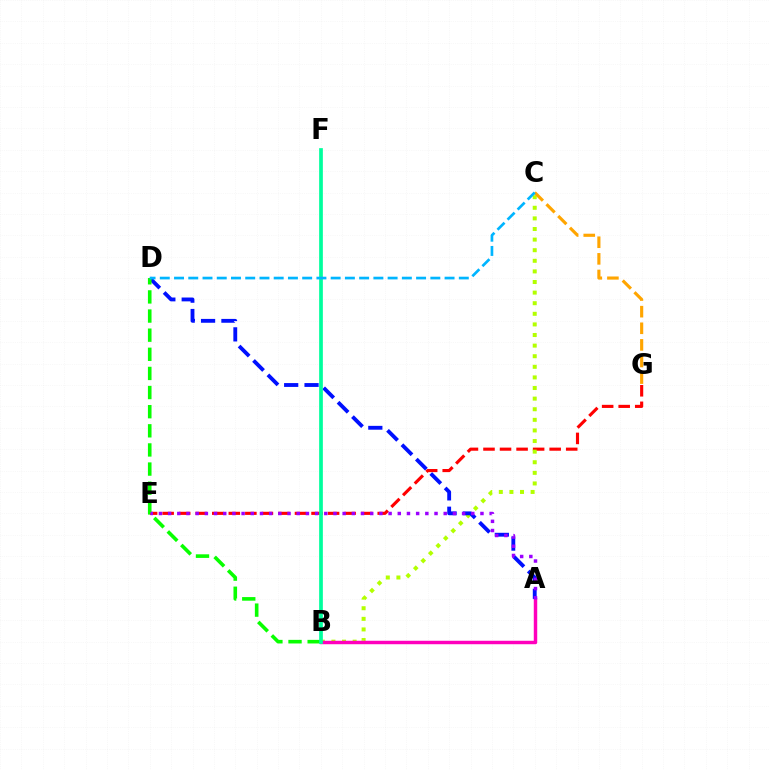{('E', 'G'): [{'color': '#ff0000', 'line_style': 'dashed', 'thickness': 2.25}], ('B', 'C'): [{'color': '#b3ff00', 'line_style': 'dotted', 'thickness': 2.88}], ('A', 'B'): [{'color': '#ff00bd', 'line_style': 'solid', 'thickness': 2.49}], ('A', 'D'): [{'color': '#0010ff', 'line_style': 'dashed', 'thickness': 2.77}], ('B', 'D'): [{'color': '#08ff00', 'line_style': 'dashed', 'thickness': 2.6}], ('B', 'F'): [{'color': '#00ff9d', 'line_style': 'solid', 'thickness': 2.67}], ('C', 'G'): [{'color': '#ffa500', 'line_style': 'dashed', 'thickness': 2.26}], ('C', 'D'): [{'color': '#00b5ff', 'line_style': 'dashed', 'thickness': 1.93}], ('A', 'E'): [{'color': '#9b00ff', 'line_style': 'dotted', 'thickness': 2.5}]}